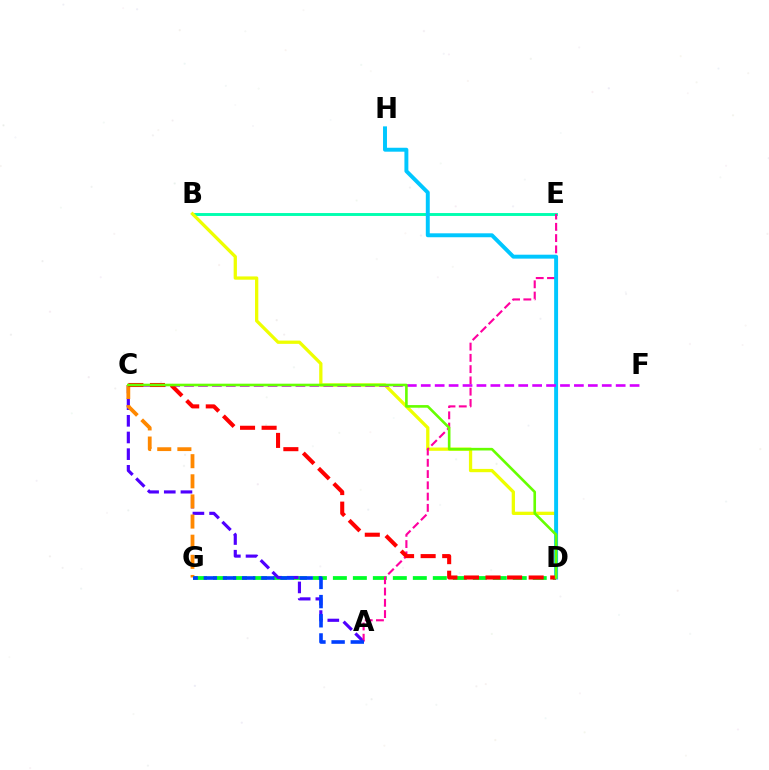{('D', 'G'): [{'color': '#00ff27', 'line_style': 'dashed', 'thickness': 2.72}], ('B', 'E'): [{'color': '#00ffaf', 'line_style': 'solid', 'thickness': 2.1}], ('A', 'C'): [{'color': '#4f00ff', 'line_style': 'dashed', 'thickness': 2.27}], ('C', 'G'): [{'color': '#ff8800', 'line_style': 'dashed', 'thickness': 2.73}], ('B', 'D'): [{'color': '#eeff00', 'line_style': 'solid', 'thickness': 2.36}], ('A', 'E'): [{'color': '#ff00a0', 'line_style': 'dashed', 'thickness': 1.53}], ('D', 'H'): [{'color': '#00c7ff', 'line_style': 'solid', 'thickness': 2.83}], ('C', 'F'): [{'color': '#d600ff', 'line_style': 'dashed', 'thickness': 1.89}], ('A', 'G'): [{'color': '#003fff', 'line_style': 'dashed', 'thickness': 2.61}], ('C', 'D'): [{'color': '#ff0000', 'line_style': 'dashed', 'thickness': 2.93}, {'color': '#66ff00', 'line_style': 'solid', 'thickness': 1.89}]}